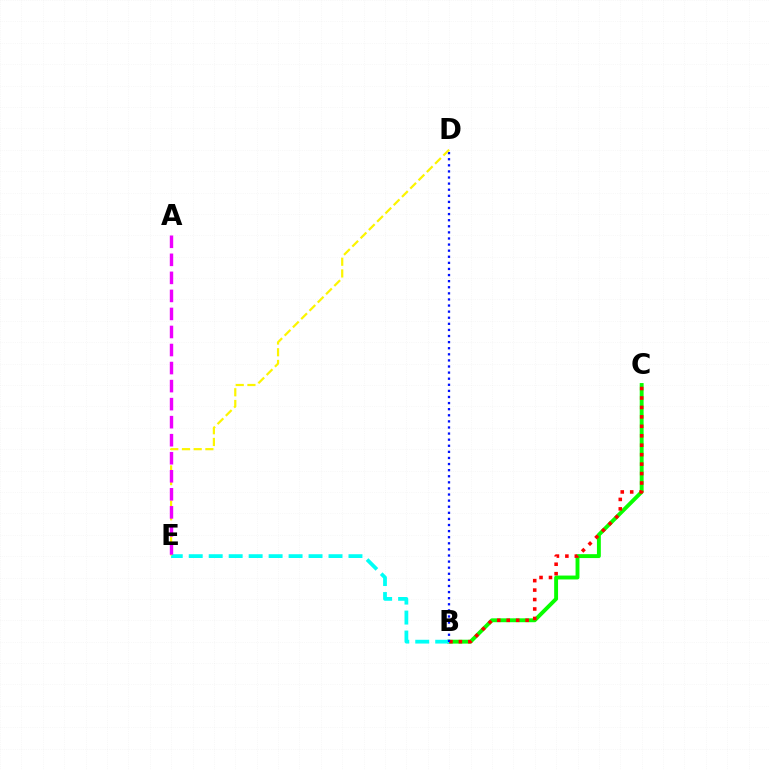{('B', 'C'): [{'color': '#08ff00', 'line_style': 'solid', 'thickness': 2.8}, {'color': '#ff0000', 'line_style': 'dotted', 'thickness': 2.57}], ('B', 'E'): [{'color': '#00fff6', 'line_style': 'dashed', 'thickness': 2.71}], ('B', 'D'): [{'color': '#0010ff', 'line_style': 'dotted', 'thickness': 1.66}], ('D', 'E'): [{'color': '#fcf500', 'line_style': 'dashed', 'thickness': 1.59}], ('A', 'E'): [{'color': '#ee00ff', 'line_style': 'dashed', 'thickness': 2.45}]}